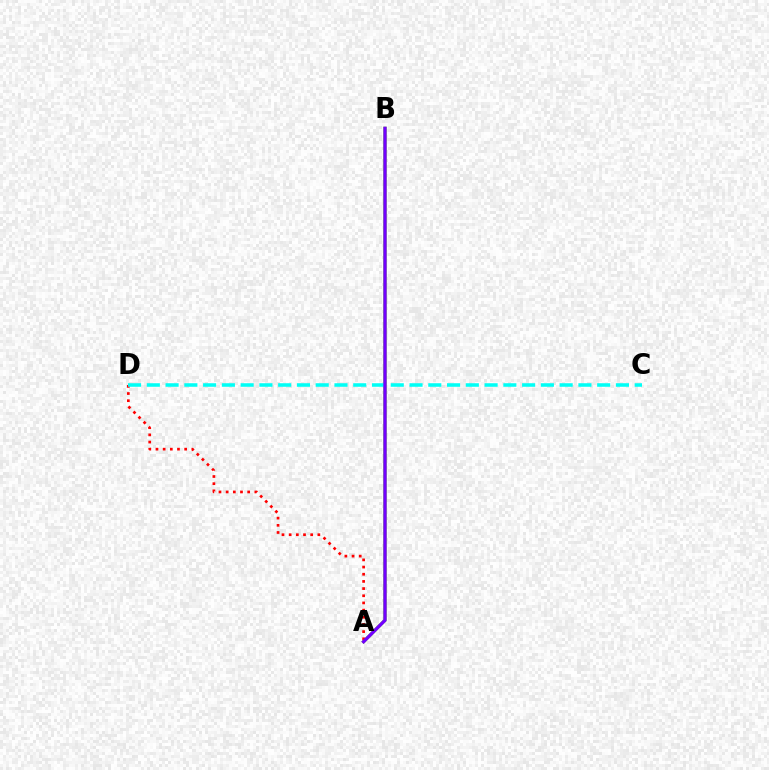{('A', 'B'): [{'color': '#84ff00', 'line_style': 'solid', 'thickness': 2.37}, {'color': '#7200ff', 'line_style': 'solid', 'thickness': 2.41}], ('A', 'D'): [{'color': '#ff0000', 'line_style': 'dotted', 'thickness': 1.95}], ('C', 'D'): [{'color': '#00fff6', 'line_style': 'dashed', 'thickness': 2.55}]}